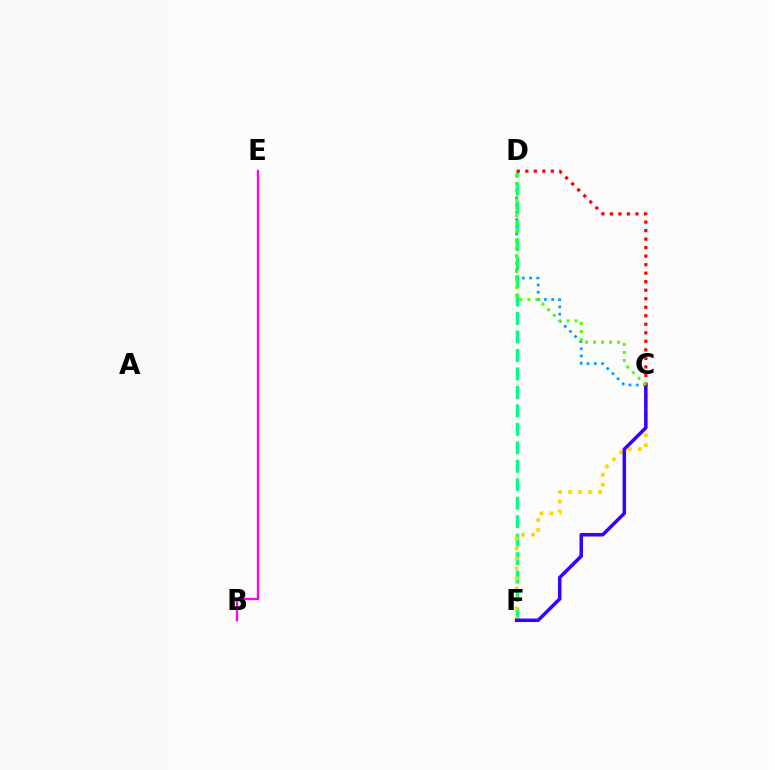{('C', 'D'): [{'color': '#009eff', 'line_style': 'dotted', 'thickness': 1.97}, {'color': '#ff0000', 'line_style': 'dotted', 'thickness': 2.31}, {'color': '#4fff00', 'line_style': 'dotted', 'thickness': 2.17}], ('D', 'F'): [{'color': '#00ff86', 'line_style': 'dashed', 'thickness': 2.51}], ('C', 'F'): [{'color': '#ffd500', 'line_style': 'dotted', 'thickness': 2.71}, {'color': '#3700ff', 'line_style': 'solid', 'thickness': 2.53}], ('B', 'E'): [{'color': '#ff00ed', 'line_style': 'solid', 'thickness': 1.67}]}